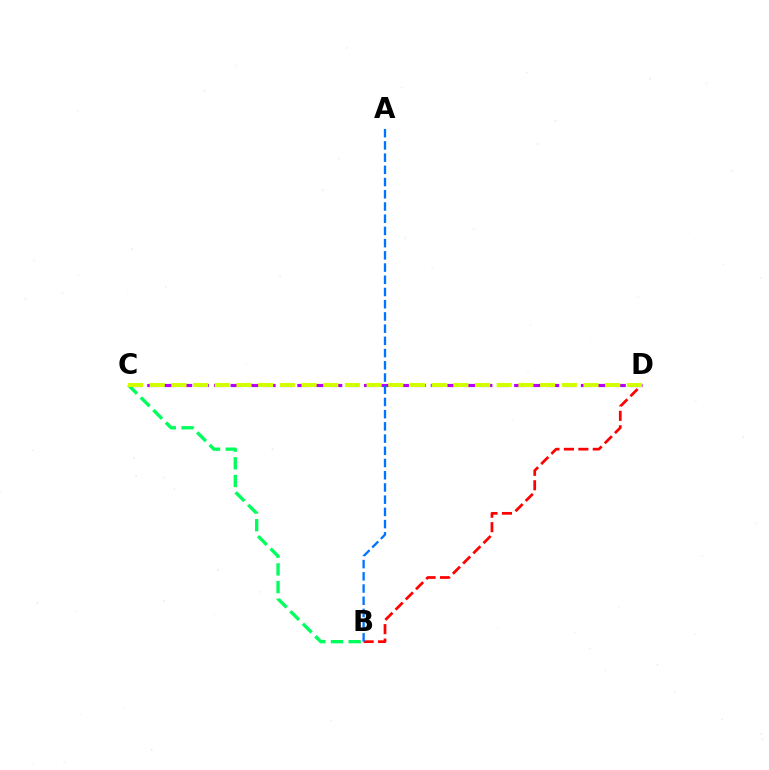{('B', 'C'): [{'color': '#00ff5c', 'line_style': 'dashed', 'thickness': 2.4}], ('B', 'D'): [{'color': '#ff0000', 'line_style': 'dashed', 'thickness': 1.96}], ('C', 'D'): [{'color': '#b900ff', 'line_style': 'dashed', 'thickness': 2.27}, {'color': '#d1ff00', 'line_style': 'dashed', 'thickness': 2.95}], ('A', 'B'): [{'color': '#0074ff', 'line_style': 'dashed', 'thickness': 1.66}]}